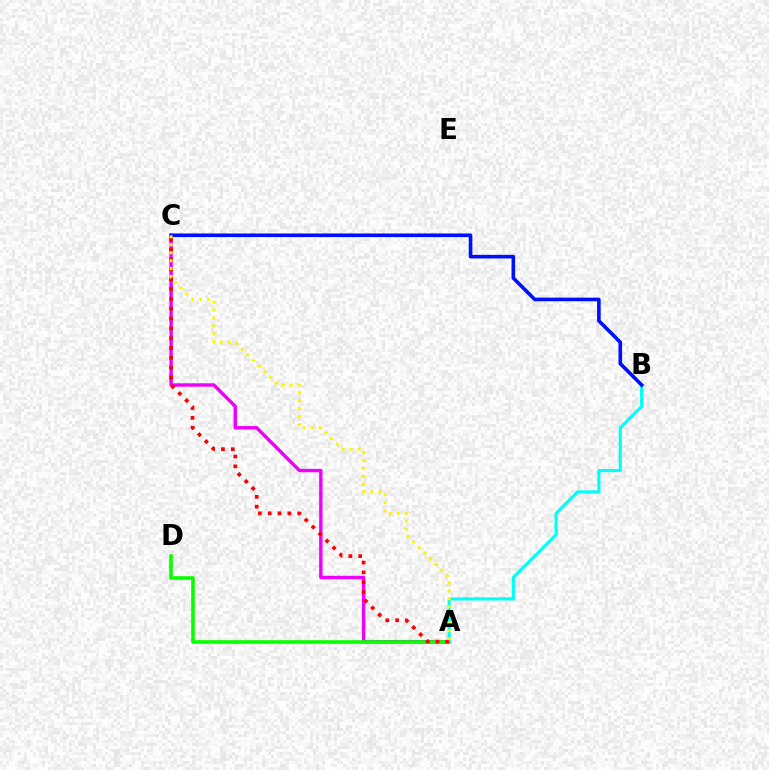{('A', 'C'): [{'color': '#ee00ff', 'line_style': 'solid', 'thickness': 2.44}, {'color': '#ff0000', 'line_style': 'dotted', 'thickness': 2.67}, {'color': '#fcf500', 'line_style': 'dotted', 'thickness': 2.16}], ('A', 'D'): [{'color': '#08ff00', 'line_style': 'solid', 'thickness': 2.61}], ('A', 'B'): [{'color': '#00fff6', 'line_style': 'solid', 'thickness': 2.27}], ('B', 'C'): [{'color': '#0010ff', 'line_style': 'solid', 'thickness': 2.6}]}